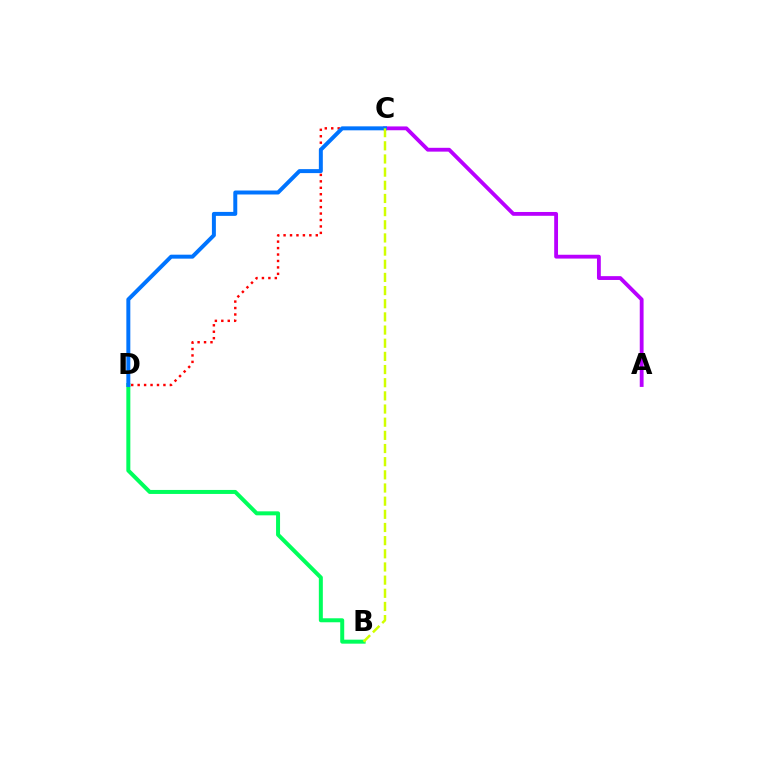{('C', 'D'): [{'color': '#ff0000', 'line_style': 'dotted', 'thickness': 1.75}, {'color': '#0074ff', 'line_style': 'solid', 'thickness': 2.85}], ('A', 'C'): [{'color': '#b900ff', 'line_style': 'solid', 'thickness': 2.75}], ('B', 'D'): [{'color': '#00ff5c', 'line_style': 'solid', 'thickness': 2.88}], ('B', 'C'): [{'color': '#d1ff00', 'line_style': 'dashed', 'thickness': 1.79}]}